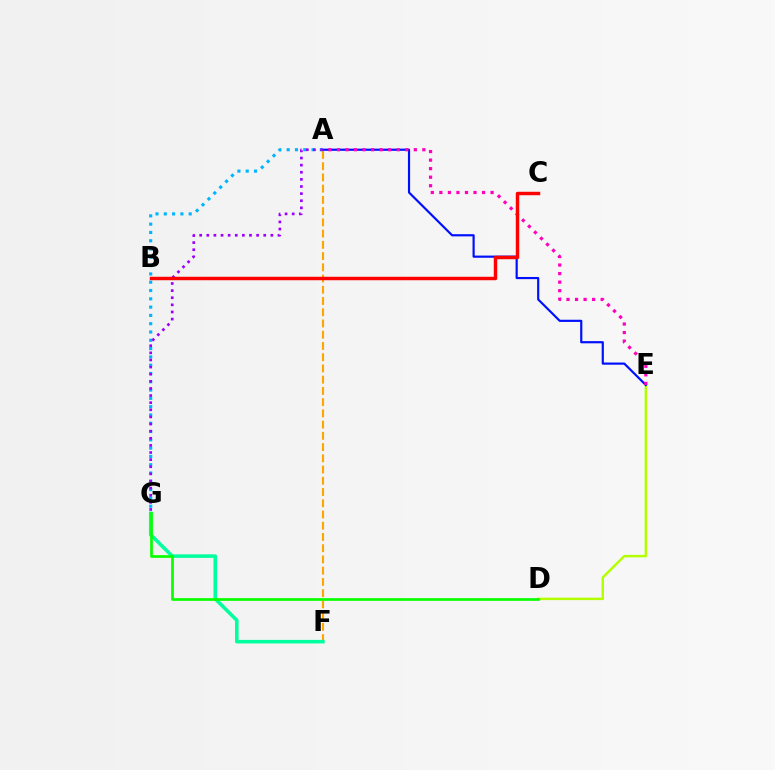{('D', 'E'): [{'color': '#b3ff00', 'line_style': 'solid', 'thickness': 1.75}], ('A', 'E'): [{'color': '#0010ff', 'line_style': 'solid', 'thickness': 1.57}, {'color': '#ff00bd', 'line_style': 'dotted', 'thickness': 2.32}], ('A', 'F'): [{'color': '#ffa500', 'line_style': 'dashed', 'thickness': 1.53}], ('F', 'G'): [{'color': '#00ff9d', 'line_style': 'solid', 'thickness': 2.55}], ('A', 'G'): [{'color': '#00b5ff', 'line_style': 'dotted', 'thickness': 2.25}, {'color': '#9b00ff', 'line_style': 'dotted', 'thickness': 1.93}], ('D', 'G'): [{'color': '#08ff00', 'line_style': 'solid', 'thickness': 1.94}], ('B', 'C'): [{'color': '#ff0000', 'line_style': 'solid', 'thickness': 2.48}]}